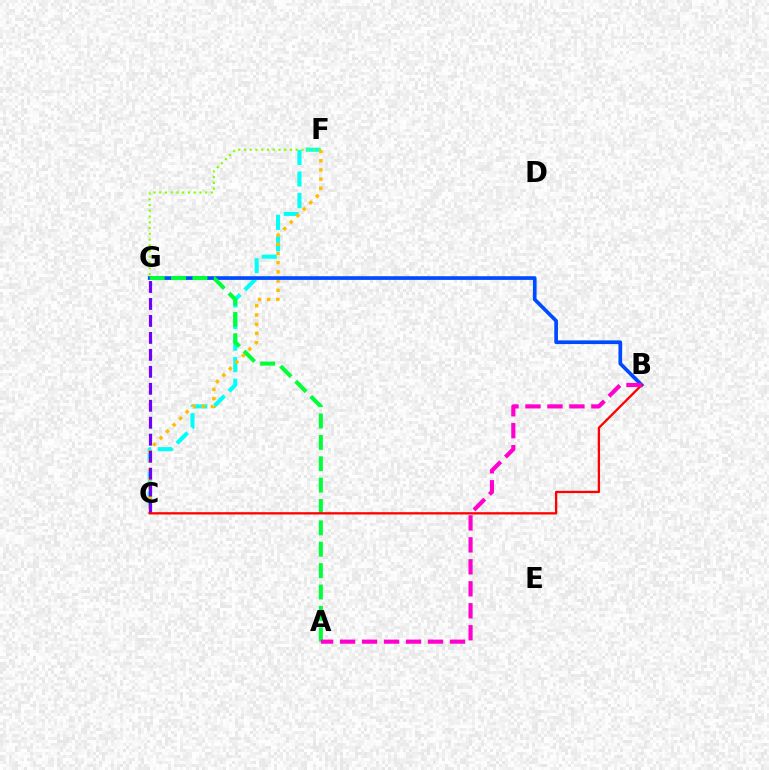{('C', 'F'): [{'color': '#00fff6', 'line_style': 'dashed', 'thickness': 2.93}, {'color': '#ffbd00', 'line_style': 'dotted', 'thickness': 2.5}], ('B', 'G'): [{'color': '#004bff', 'line_style': 'solid', 'thickness': 2.66}], ('A', 'G'): [{'color': '#00ff39', 'line_style': 'dashed', 'thickness': 2.9}], ('F', 'G'): [{'color': '#84ff00', 'line_style': 'dotted', 'thickness': 1.56}], ('C', 'G'): [{'color': '#7200ff', 'line_style': 'dashed', 'thickness': 2.31}], ('B', 'C'): [{'color': '#ff0000', 'line_style': 'solid', 'thickness': 1.65}], ('A', 'B'): [{'color': '#ff00cf', 'line_style': 'dashed', 'thickness': 2.99}]}